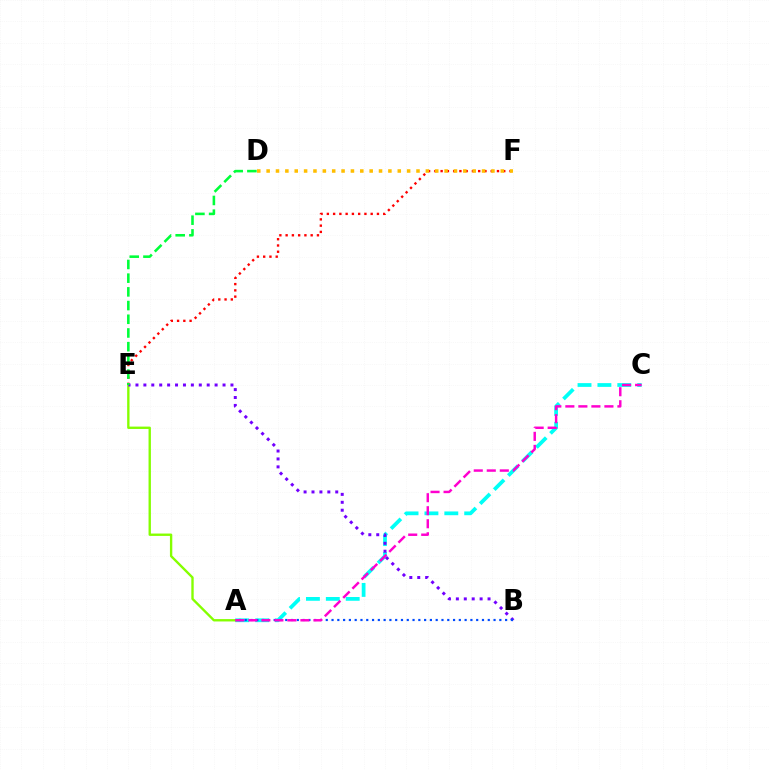{('A', 'C'): [{'color': '#00fff6', 'line_style': 'dashed', 'thickness': 2.7}, {'color': '#ff00cf', 'line_style': 'dashed', 'thickness': 1.77}], ('A', 'E'): [{'color': '#84ff00', 'line_style': 'solid', 'thickness': 1.7}], ('B', 'E'): [{'color': '#7200ff', 'line_style': 'dotted', 'thickness': 2.15}], ('E', 'F'): [{'color': '#ff0000', 'line_style': 'dotted', 'thickness': 1.7}], ('D', 'F'): [{'color': '#ffbd00', 'line_style': 'dotted', 'thickness': 2.54}], ('A', 'B'): [{'color': '#004bff', 'line_style': 'dotted', 'thickness': 1.57}], ('D', 'E'): [{'color': '#00ff39', 'line_style': 'dashed', 'thickness': 1.86}]}